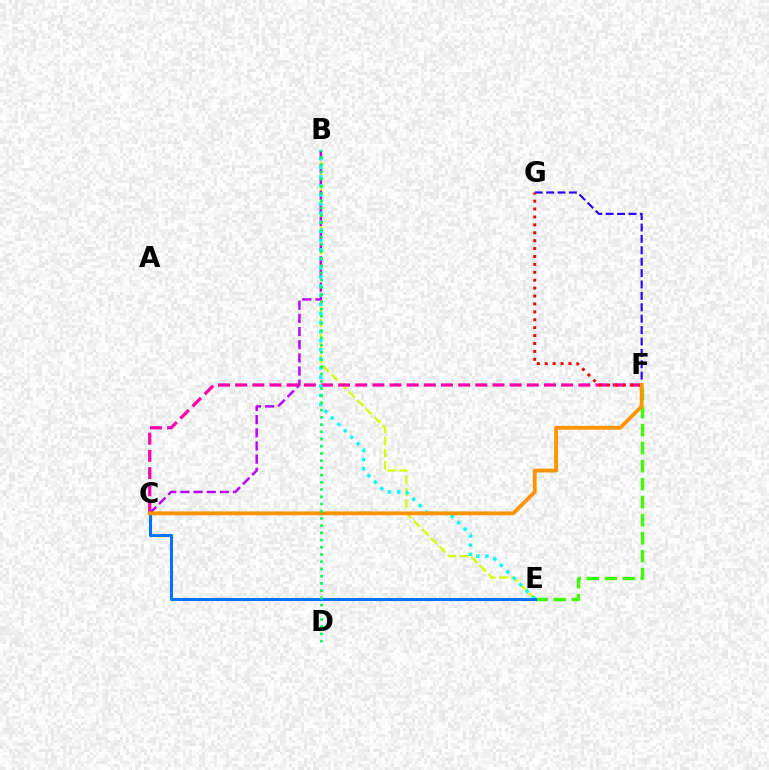{('B', 'E'): [{'color': '#d1ff00', 'line_style': 'dashed', 'thickness': 1.64}, {'color': '#00fff6', 'line_style': 'dotted', 'thickness': 2.48}], ('B', 'C'): [{'color': '#b900ff', 'line_style': 'dashed', 'thickness': 1.79}], ('E', 'F'): [{'color': '#3dff00', 'line_style': 'dashed', 'thickness': 2.45}], ('F', 'G'): [{'color': '#2500ff', 'line_style': 'dashed', 'thickness': 1.55}, {'color': '#ff0000', 'line_style': 'dotted', 'thickness': 2.15}], ('C', 'F'): [{'color': '#ff00ac', 'line_style': 'dashed', 'thickness': 2.33}, {'color': '#ff9400', 'line_style': 'solid', 'thickness': 2.78}], ('C', 'E'): [{'color': '#0074ff', 'line_style': 'solid', 'thickness': 2.22}], ('B', 'D'): [{'color': '#00ff5c', 'line_style': 'dotted', 'thickness': 1.96}]}